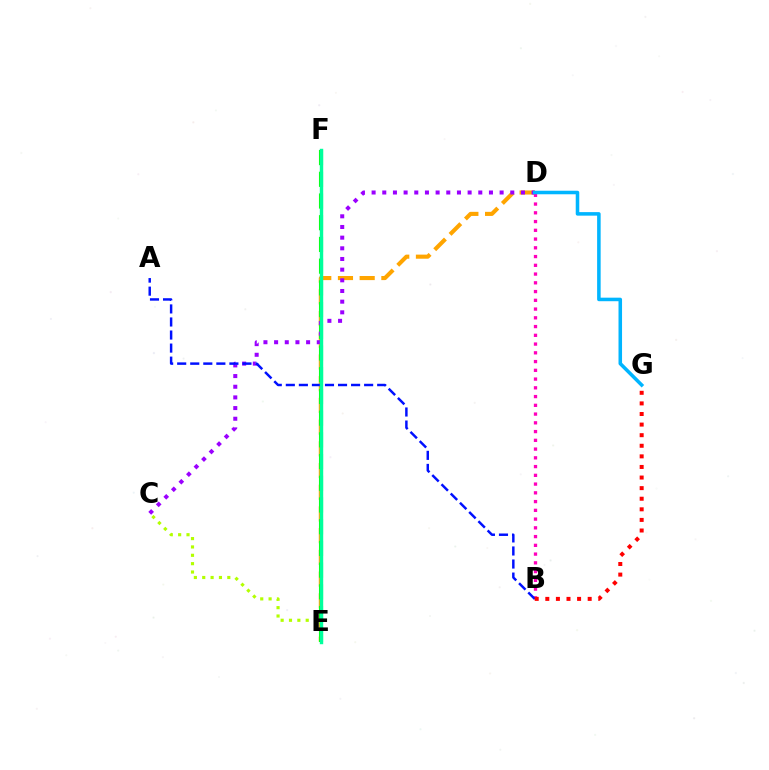{('D', 'E'): [{'color': '#ffa500', 'line_style': 'dashed', 'thickness': 2.95}], ('C', 'E'): [{'color': '#b3ff00', 'line_style': 'dotted', 'thickness': 2.27}], ('E', 'F'): [{'color': '#08ff00', 'line_style': 'dashed', 'thickness': 2.95}, {'color': '#00ff9d', 'line_style': 'solid', 'thickness': 2.46}], ('C', 'D'): [{'color': '#9b00ff', 'line_style': 'dotted', 'thickness': 2.9}], ('B', 'D'): [{'color': '#ff00bd', 'line_style': 'dotted', 'thickness': 2.38}], ('A', 'B'): [{'color': '#0010ff', 'line_style': 'dashed', 'thickness': 1.77}], ('D', 'G'): [{'color': '#00b5ff', 'line_style': 'solid', 'thickness': 2.55}], ('B', 'G'): [{'color': '#ff0000', 'line_style': 'dotted', 'thickness': 2.88}]}